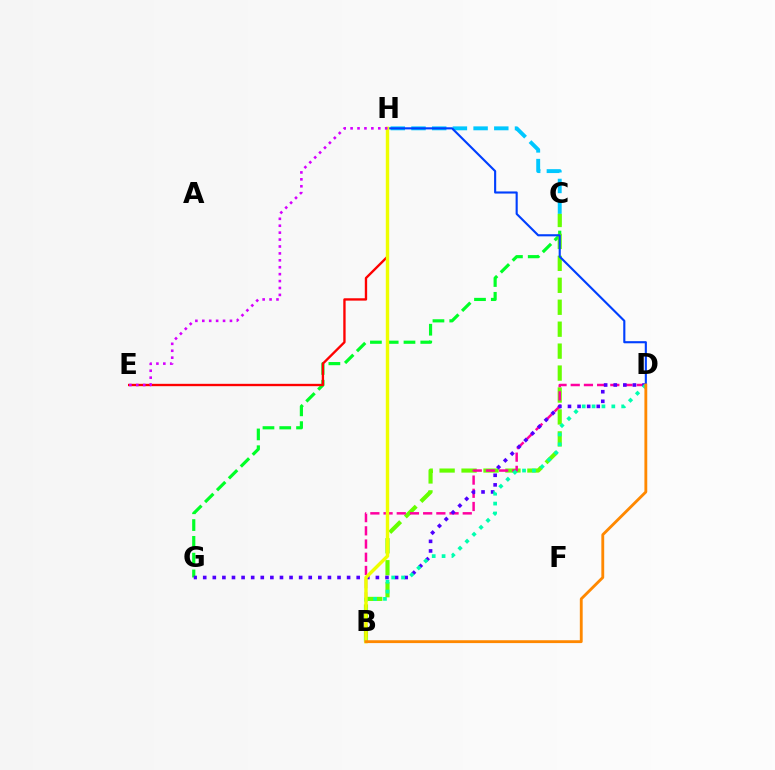{('C', 'H'): [{'color': '#00c7ff', 'line_style': 'dashed', 'thickness': 2.81}], ('C', 'G'): [{'color': '#00ff27', 'line_style': 'dashed', 'thickness': 2.28}], ('B', 'C'): [{'color': '#66ff00', 'line_style': 'dashed', 'thickness': 2.98}], ('E', 'H'): [{'color': '#ff0000', 'line_style': 'solid', 'thickness': 1.69}, {'color': '#d600ff', 'line_style': 'dotted', 'thickness': 1.88}], ('B', 'D'): [{'color': '#ff00a0', 'line_style': 'dashed', 'thickness': 1.79}, {'color': '#00ffaf', 'line_style': 'dotted', 'thickness': 2.68}, {'color': '#ff8800', 'line_style': 'solid', 'thickness': 2.05}], ('D', 'G'): [{'color': '#4f00ff', 'line_style': 'dotted', 'thickness': 2.61}], ('D', 'H'): [{'color': '#003fff', 'line_style': 'solid', 'thickness': 1.53}], ('B', 'H'): [{'color': '#eeff00', 'line_style': 'solid', 'thickness': 2.46}]}